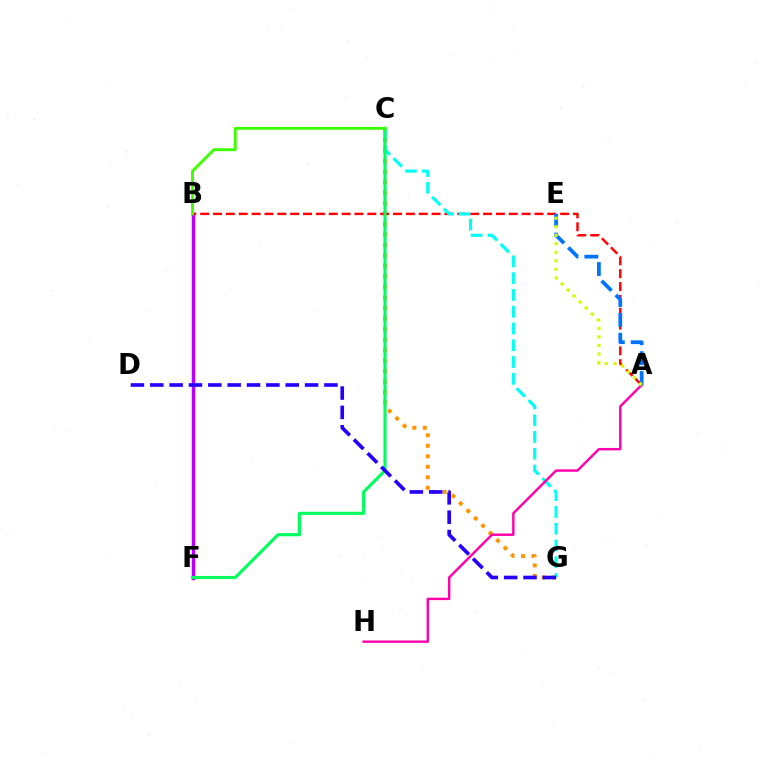{('B', 'F'): [{'color': '#b900ff', 'line_style': 'solid', 'thickness': 2.48}], ('C', 'G'): [{'color': '#ff9400', 'line_style': 'dotted', 'thickness': 2.85}, {'color': '#00fff6', 'line_style': 'dashed', 'thickness': 2.28}], ('A', 'B'): [{'color': '#ff0000', 'line_style': 'dashed', 'thickness': 1.75}], ('C', 'F'): [{'color': '#00ff5c', 'line_style': 'solid', 'thickness': 2.24}], ('B', 'C'): [{'color': '#3dff00', 'line_style': 'solid', 'thickness': 2.08}], ('A', 'H'): [{'color': '#ff00ac', 'line_style': 'solid', 'thickness': 1.75}], ('D', 'G'): [{'color': '#2500ff', 'line_style': 'dashed', 'thickness': 2.63}], ('A', 'E'): [{'color': '#0074ff', 'line_style': 'dashed', 'thickness': 2.7}, {'color': '#d1ff00', 'line_style': 'dotted', 'thickness': 2.32}]}